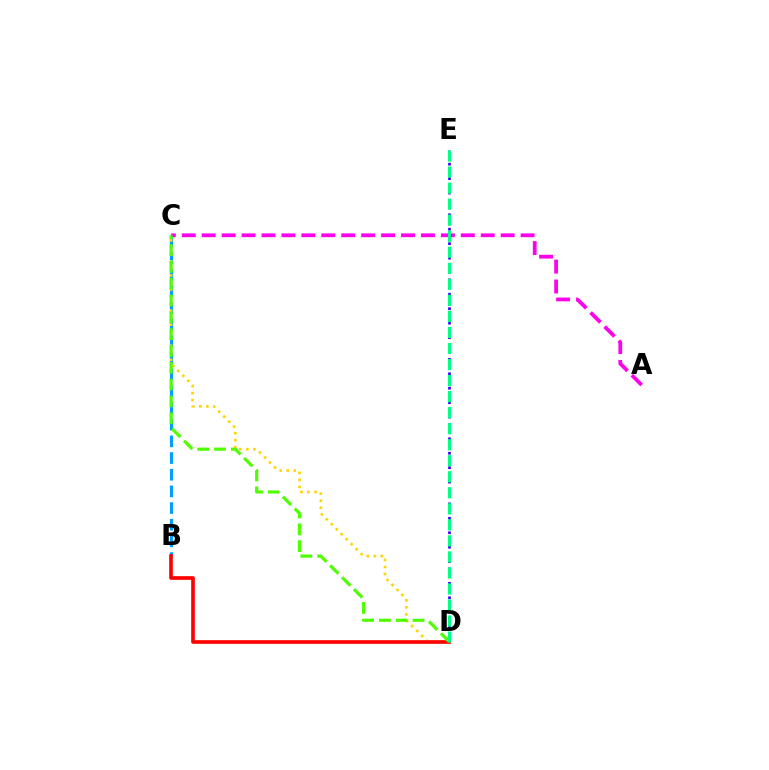{('B', 'C'): [{'color': '#009eff', 'line_style': 'dashed', 'thickness': 2.26}], ('D', 'E'): [{'color': '#3700ff', 'line_style': 'dotted', 'thickness': 1.96}, {'color': '#00ff86', 'line_style': 'dashed', 'thickness': 2.18}], ('A', 'C'): [{'color': '#ff00ed', 'line_style': 'dashed', 'thickness': 2.71}], ('C', 'D'): [{'color': '#ffd500', 'line_style': 'dotted', 'thickness': 1.91}, {'color': '#4fff00', 'line_style': 'dashed', 'thickness': 2.28}], ('B', 'D'): [{'color': '#ff0000', 'line_style': 'solid', 'thickness': 2.64}]}